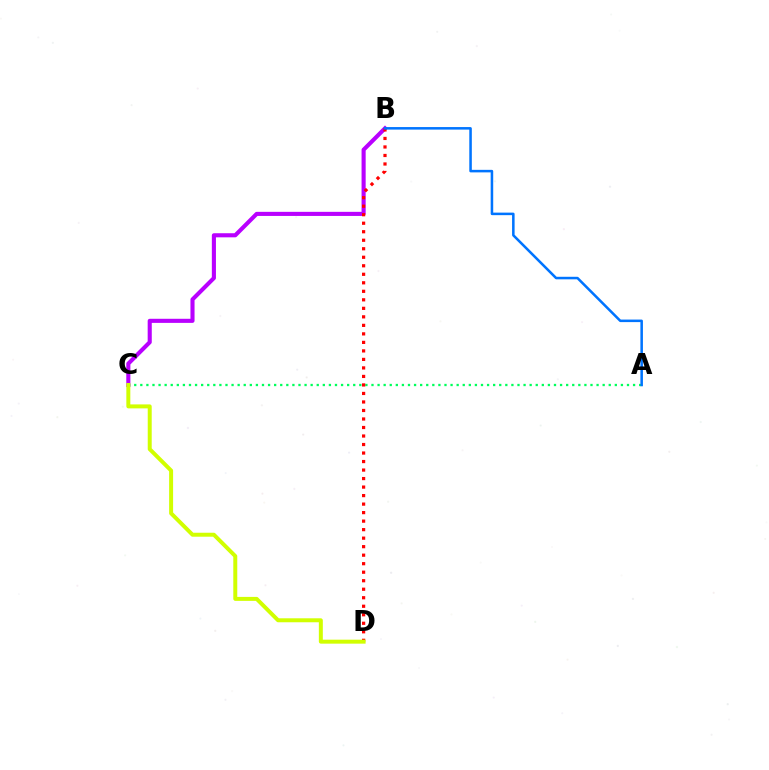{('A', 'C'): [{'color': '#00ff5c', 'line_style': 'dotted', 'thickness': 1.65}], ('B', 'C'): [{'color': '#b900ff', 'line_style': 'solid', 'thickness': 2.95}], ('B', 'D'): [{'color': '#ff0000', 'line_style': 'dotted', 'thickness': 2.31}], ('C', 'D'): [{'color': '#d1ff00', 'line_style': 'solid', 'thickness': 2.86}], ('A', 'B'): [{'color': '#0074ff', 'line_style': 'solid', 'thickness': 1.82}]}